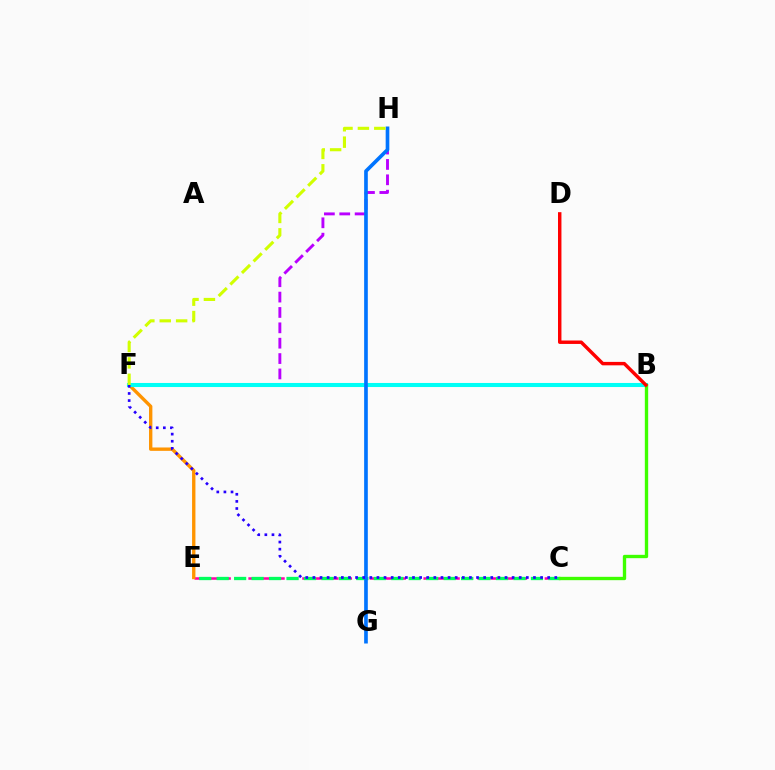{('C', 'E'): [{'color': '#ff00ac', 'line_style': 'dashed', 'thickness': 1.83}, {'color': '#00ff5c', 'line_style': 'dashed', 'thickness': 2.37}], ('E', 'F'): [{'color': '#ff9400', 'line_style': 'solid', 'thickness': 2.42}], ('F', 'H'): [{'color': '#b900ff', 'line_style': 'dashed', 'thickness': 2.09}, {'color': '#d1ff00', 'line_style': 'dashed', 'thickness': 2.23}], ('B', 'F'): [{'color': '#00fff6', 'line_style': 'solid', 'thickness': 2.92}], ('G', 'H'): [{'color': '#0074ff', 'line_style': 'solid', 'thickness': 2.63}], ('B', 'C'): [{'color': '#3dff00', 'line_style': 'solid', 'thickness': 2.41}], ('C', 'F'): [{'color': '#2500ff', 'line_style': 'dotted', 'thickness': 1.93}], ('B', 'D'): [{'color': '#ff0000', 'line_style': 'solid', 'thickness': 2.47}]}